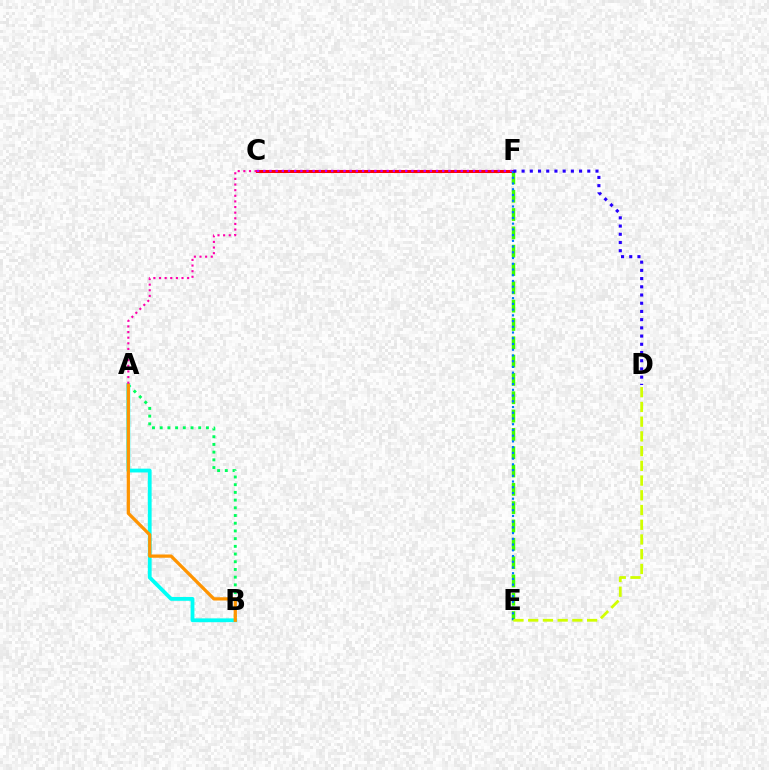{('E', 'F'): [{'color': '#3dff00', 'line_style': 'dashed', 'thickness': 2.49}, {'color': '#0074ff', 'line_style': 'dotted', 'thickness': 1.56}], ('C', 'F'): [{'color': '#ff0000', 'line_style': 'solid', 'thickness': 2.18}, {'color': '#b900ff', 'line_style': 'dotted', 'thickness': 1.68}], ('A', 'B'): [{'color': '#00ff5c', 'line_style': 'dotted', 'thickness': 2.09}, {'color': '#00fff6', 'line_style': 'solid', 'thickness': 2.74}, {'color': '#ff9400', 'line_style': 'solid', 'thickness': 2.34}], ('D', 'E'): [{'color': '#d1ff00', 'line_style': 'dashed', 'thickness': 2.0}], ('A', 'C'): [{'color': '#ff00ac', 'line_style': 'dotted', 'thickness': 1.53}], ('D', 'F'): [{'color': '#2500ff', 'line_style': 'dotted', 'thickness': 2.23}]}